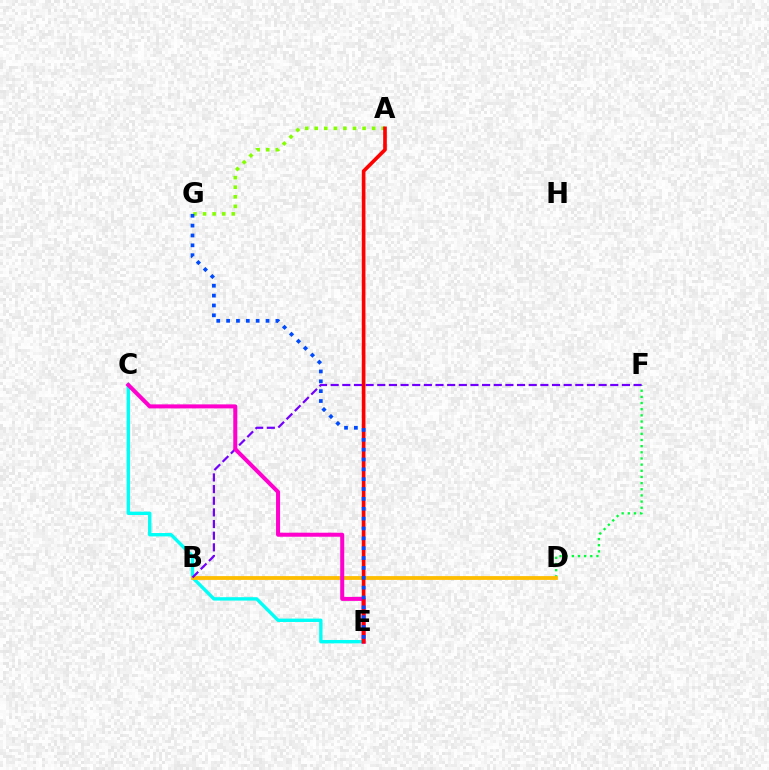{('C', 'E'): [{'color': '#00fff6', 'line_style': 'solid', 'thickness': 2.43}, {'color': '#ff00cf', 'line_style': 'solid', 'thickness': 2.89}], ('D', 'F'): [{'color': '#00ff39', 'line_style': 'dotted', 'thickness': 1.67}], ('B', 'D'): [{'color': '#ffbd00', 'line_style': 'solid', 'thickness': 2.73}], ('B', 'F'): [{'color': '#7200ff', 'line_style': 'dashed', 'thickness': 1.58}], ('A', 'G'): [{'color': '#84ff00', 'line_style': 'dotted', 'thickness': 2.6}], ('A', 'E'): [{'color': '#ff0000', 'line_style': 'solid', 'thickness': 2.63}], ('E', 'G'): [{'color': '#004bff', 'line_style': 'dotted', 'thickness': 2.68}]}